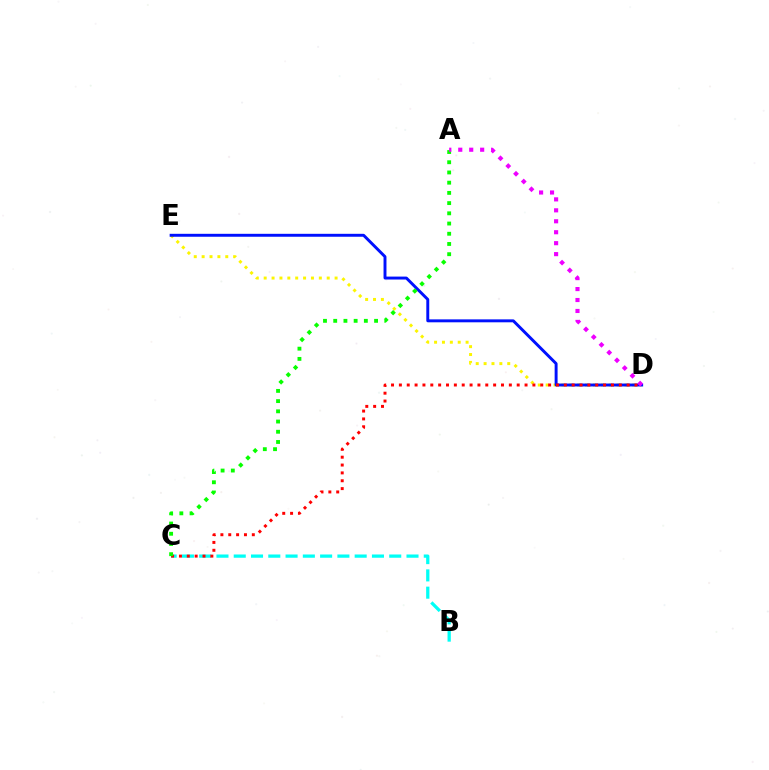{('B', 'C'): [{'color': '#00fff6', 'line_style': 'dashed', 'thickness': 2.35}], ('D', 'E'): [{'color': '#fcf500', 'line_style': 'dotted', 'thickness': 2.14}, {'color': '#0010ff', 'line_style': 'solid', 'thickness': 2.11}], ('C', 'D'): [{'color': '#ff0000', 'line_style': 'dotted', 'thickness': 2.13}], ('A', 'C'): [{'color': '#08ff00', 'line_style': 'dotted', 'thickness': 2.78}], ('A', 'D'): [{'color': '#ee00ff', 'line_style': 'dotted', 'thickness': 2.97}]}